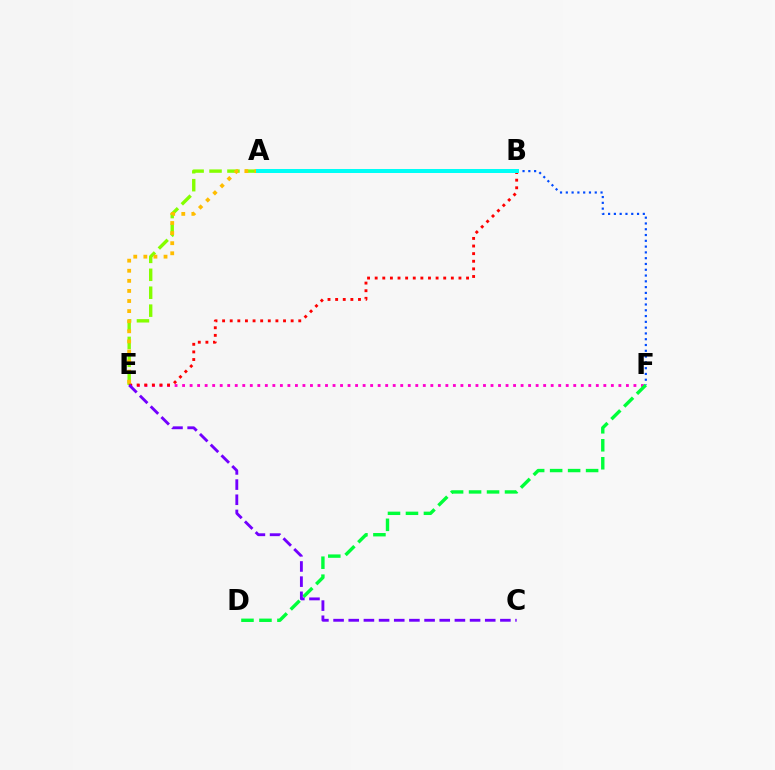{('E', 'F'): [{'color': '#ff00cf', 'line_style': 'dotted', 'thickness': 2.04}], ('A', 'E'): [{'color': '#84ff00', 'line_style': 'dashed', 'thickness': 2.43}, {'color': '#ffbd00', 'line_style': 'dotted', 'thickness': 2.74}], ('B', 'E'): [{'color': '#ff0000', 'line_style': 'dotted', 'thickness': 2.07}], ('B', 'F'): [{'color': '#004bff', 'line_style': 'dotted', 'thickness': 1.57}], ('D', 'F'): [{'color': '#00ff39', 'line_style': 'dashed', 'thickness': 2.44}], ('C', 'E'): [{'color': '#7200ff', 'line_style': 'dashed', 'thickness': 2.06}], ('A', 'B'): [{'color': '#00fff6', 'line_style': 'solid', 'thickness': 2.88}]}